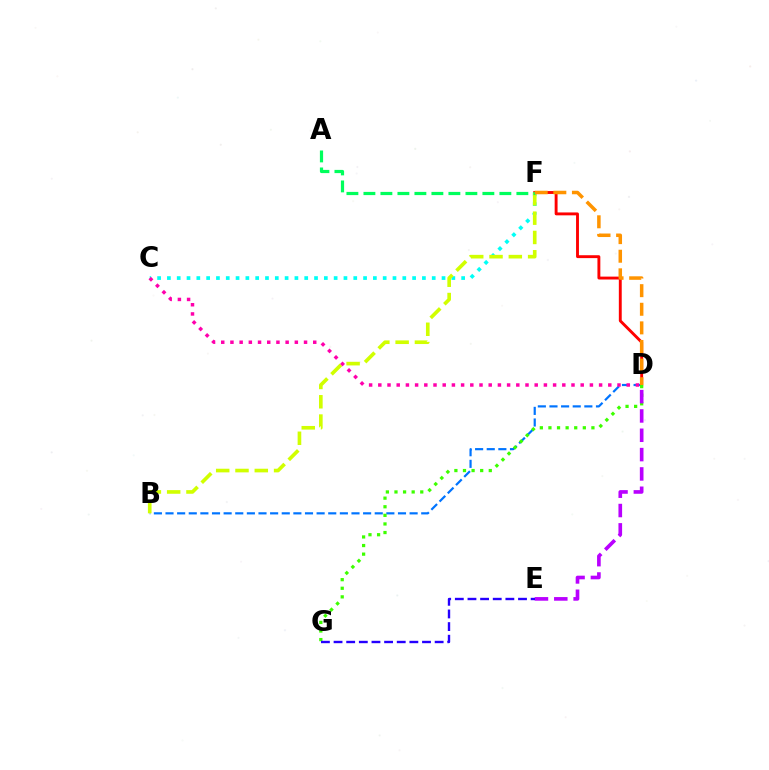{('B', 'D'): [{'color': '#0074ff', 'line_style': 'dashed', 'thickness': 1.58}], ('C', 'F'): [{'color': '#00fff6', 'line_style': 'dotted', 'thickness': 2.66}], ('D', 'F'): [{'color': '#ff0000', 'line_style': 'solid', 'thickness': 2.08}, {'color': '#ff9400', 'line_style': 'dashed', 'thickness': 2.53}], ('D', 'G'): [{'color': '#3dff00', 'line_style': 'dotted', 'thickness': 2.34}], ('B', 'F'): [{'color': '#d1ff00', 'line_style': 'dashed', 'thickness': 2.62}], ('A', 'F'): [{'color': '#00ff5c', 'line_style': 'dashed', 'thickness': 2.31}], ('C', 'D'): [{'color': '#ff00ac', 'line_style': 'dotted', 'thickness': 2.5}], ('D', 'E'): [{'color': '#b900ff', 'line_style': 'dashed', 'thickness': 2.63}], ('E', 'G'): [{'color': '#2500ff', 'line_style': 'dashed', 'thickness': 1.72}]}